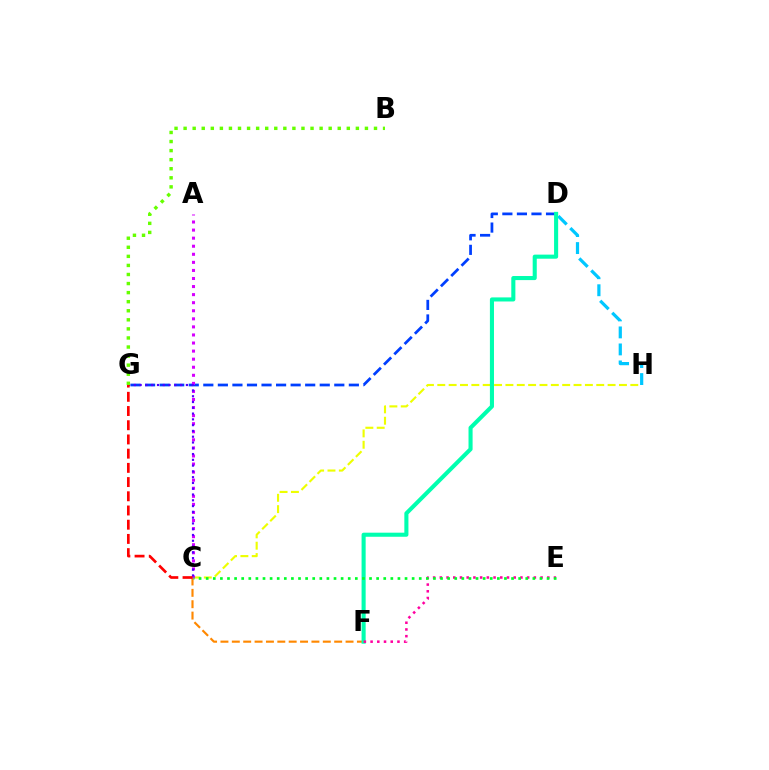{('C', 'F'): [{'color': '#ff8800', 'line_style': 'dashed', 'thickness': 1.54}], ('D', 'H'): [{'color': '#00c7ff', 'line_style': 'dashed', 'thickness': 2.31}], ('C', 'H'): [{'color': '#eeff00', 'line_style': 'dashed', 'thickness': 1.54}], ('D', 'G'): [{'color': '#003fff', 'line_style': 'dashed', 'thickness': 1.98}], ('A', 'C'): [{'color': '#d600ff', 'line_style': 'dotted', 'thickness': 2.19}], ('D', 'F'): [{'color': '#00ffaf', 'line_style': 'solid', 'thickness': 2.94}], ('E', 'F'): [{'color': '#ff00a0', 'line_style': 'dotted', 'thickness': 1.82}], ('C', 'G'): [{'color': '#4f00ff', 'line_style': 'dotted', 'thickness': 1.57}, {'color': '#ff0000', 'line_style': 'dashed', 'thickness': 1.93}], ('B', 'G'): [{'color': '#66ff00', 'line_style': 'dotted', 'thickness': 2.46}], ('C', 'E'): [{'color': '#00ff27', 'line_style': 'dotted', 'thickness': 1.93}]}